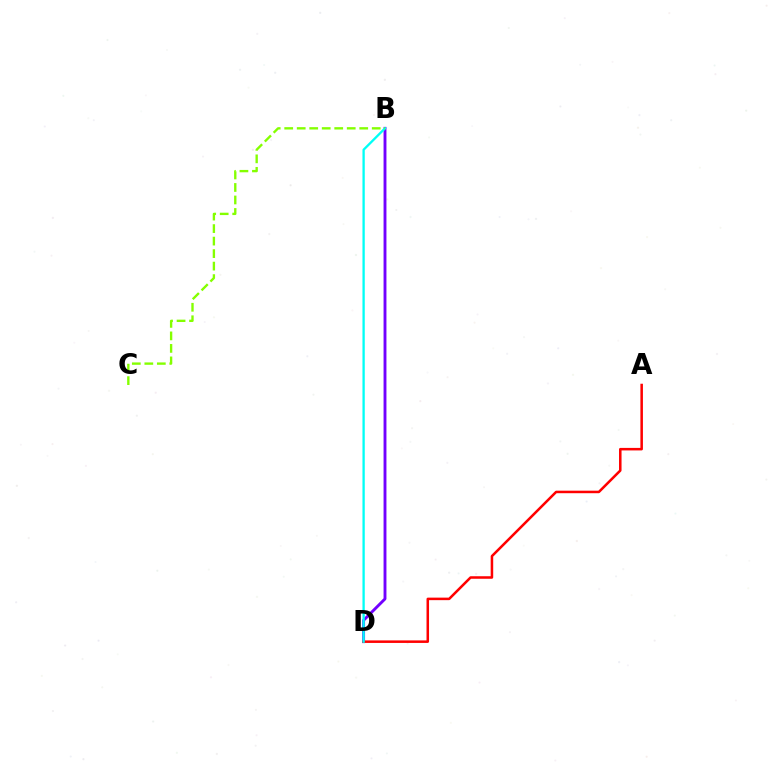{('B', 'D'): [{'color': '#7200ff', 'line_style': 'solid', 'thickness': 2.08}, {'color': '#00fff6', 'line_style': 'solid', 'thickness': 1.67}], ('A', 'D'): [{'color': '#ff0000', 'line_style': 'solid', 'thickness': 1.82}], ('B', 'C'): [{'color': '#84ff00', 'line_style': 'dashed', 'thickness': 1.7}]}